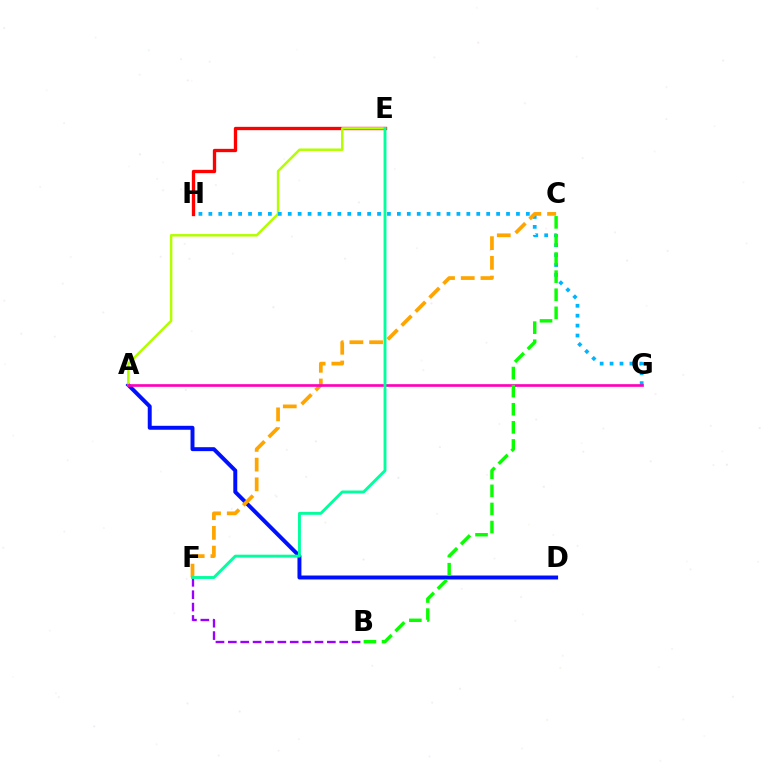{('A', 'D'): [{'color': '#0010ff', 'line_style': 'solid', 'thickness': 2.84}], ('B', 'F'): [{'color': '#9b00ff', 'line_style': 'dashed', 'thickness': 1.68}], ('E', 'H'): [{'color': '#ff0000', 'line_style': 'solid', 'thickness': 2.39}], ('A', 'E'): [{'color': '#b3ff00', 'line_style': 'solid', 'thickness': 1.79}], ('G', 'H'): [{'color': '#00b5ff', 'line_style': 'dotted', 'thickness': 2.7}], ('C', 'F'): [{'color': '#ffa500', 'line_style': 'dashed', 'thickness': 2.68}], ('A', 'G'): [{'color': '#ff00bd', 'line_style': 'solid', 'thickness': 1.93}], ('E', 'F'): [{'color': '#00ff9d', 'line_style': 'solid', 'thickness': 2.07}], ('B', 'C'): [{'color': '#08ff00', 'line_style': 'dashed', 'thickness': 2.46}]}